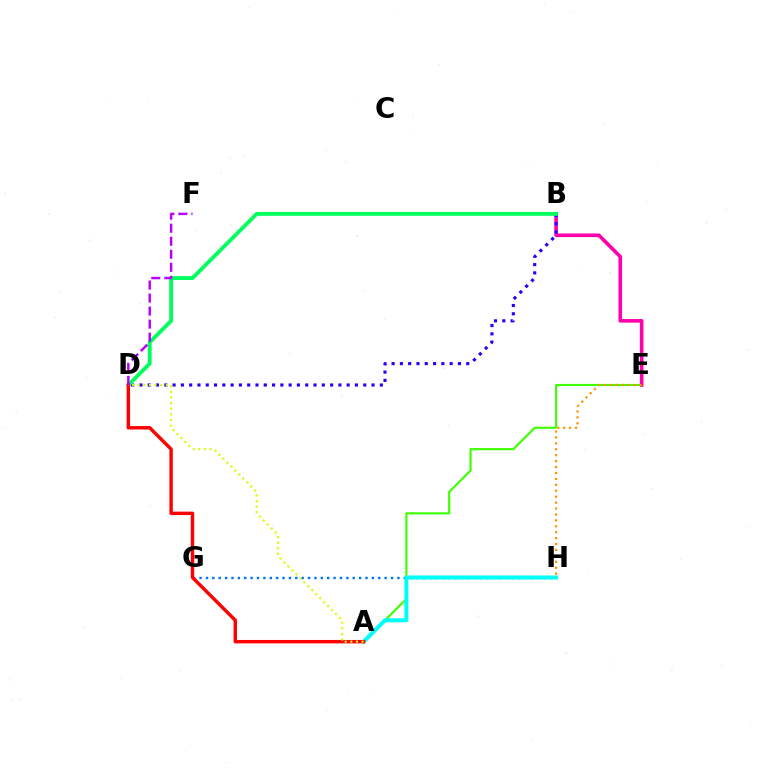{('A', 'E'): [{'color': '#3dff00', 'line_style': 'solid', 'thickness': 1.54}], ('G', 'H'): [{'color': '#0074ff', 'line_style': 'dotted', 'thickness': 1.73}], ('A', 'H'): [{'color': '#00fff6', 'line_style': 'solid', 'thickness': 2.89}], ('B', 'E'): [{'color': '#ff00ac', 'line_style': 'solid', 'thickness': 2.6}], ('B', 'D'): [{'color': '#2500ff', 'line_style': 'dotted', 'thickness': 2.25}, {'color': '#00ff5c', 'line_style': 'solid', 'thickness': 2.76}], ('E', 'H'): [{'color': '#ff9400', 'line_style': 'dotted', 'thickness': 1.61}], ('A', 'D'): [{'color': '#ff0000', 'line_style': 'solid', 'thickness': 2.46}, {'color': '#d1ff00', 'line_style': 'dotted', 'thickness': 1.52}], ('D', 'F'): [{'color': '#b900ff', 'line_style': 'dashed', 'thickness': 1.77}]}